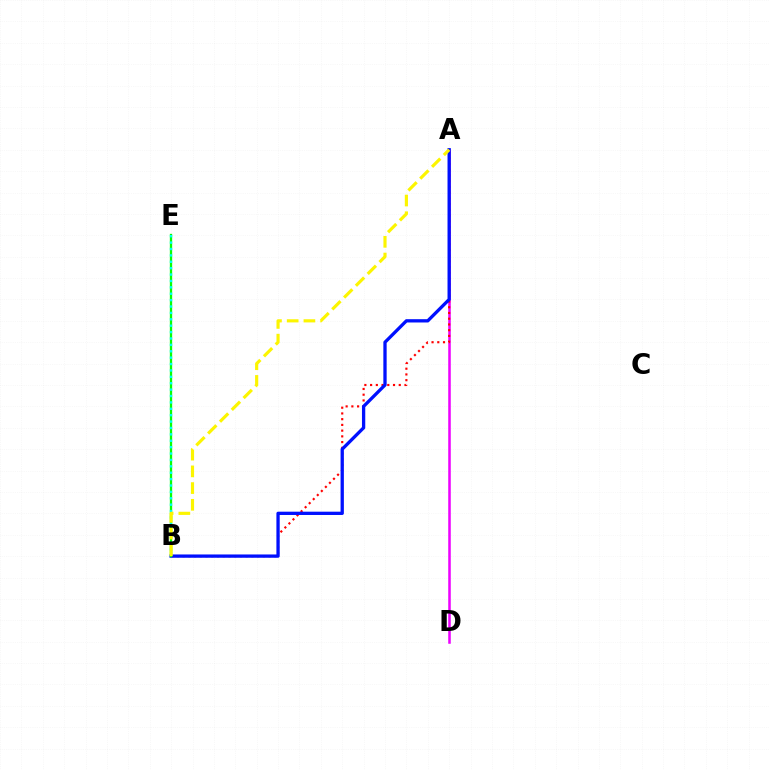{('A', 'D'): [{'color': '#ee00ff', 'line_style': 'solid', 'thickness': 1.83}], ('A', 'B'): [{'color': '#ff0000', 'line_style': 'dotted', 'thickness': 1.56}, {'color': '#0010ff', 'line_style': 'solid', 'thickness': 2.37}, {'color': '#fcf500', 'line_style': 'dashed', 'thickness': 2.27}], ('B', 'E'): [{'color': '#08ff00', 'line_style': 'solid', 'thickness': 1.67}, {'color': '#00fff6', 'line_style': 'dotted', 'thickness': 1.74}]}